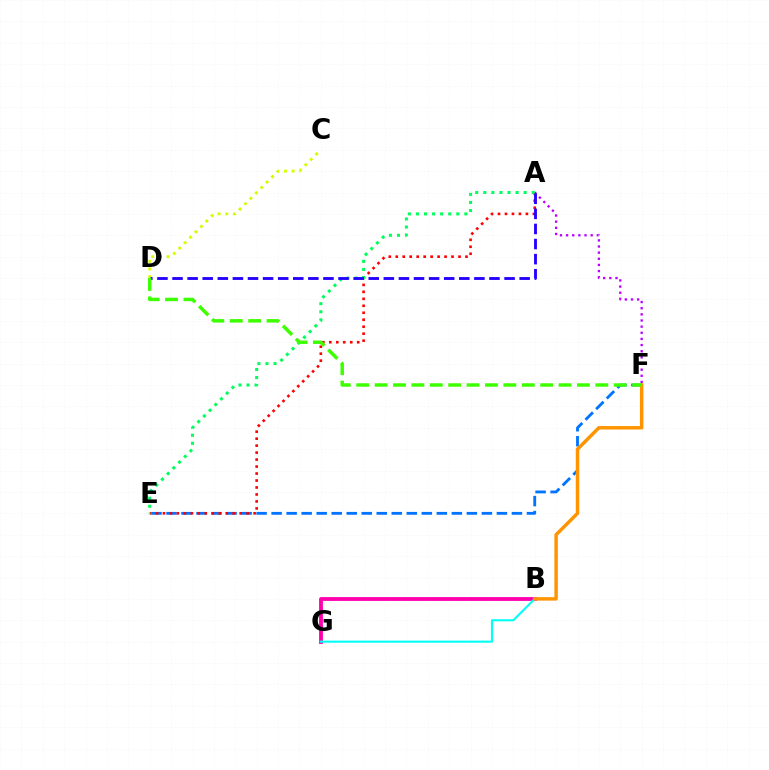{('B', 'G'): [{'color': '#ff00ac', 'line_style': 'solid', 'thickness': 2.76}, {'color': '#00fff6', 'line_style': 'solid', 'thickness': 1.51}], ('E', 'F'): [{'color': '#0074ff', 'line_style': 'dashed', 'thickness': 2.04}], ('A', 'F'): [{'color': '#b900ff', 'line_style': 'dotted', 'thickness': 1.67}], ('A', 'E'): [{'color': '#ff0000', 'line_style': 'dotted', 'thickness': 1.89}, {'color': '#00ff5c', 'line_style': 'dotted', 'thickness': 2.19}], ('C', 'D'): [{'color': '#d1ff00', 'line_style': 'dotted', 'thickness': 2.08}], ('A', 'D'): [{'color': '#2500ff', 'line_style': 'dashed', 'thickness': 2.05}], ('B', 'F'): [{'color': '#ff9400', 'line_style': 'solid', 'thickness': 2.48}], ('D', 'F'): [{'color': '#3dff00', 'line_style': 'dashed', 'thickness': 2.5}]}